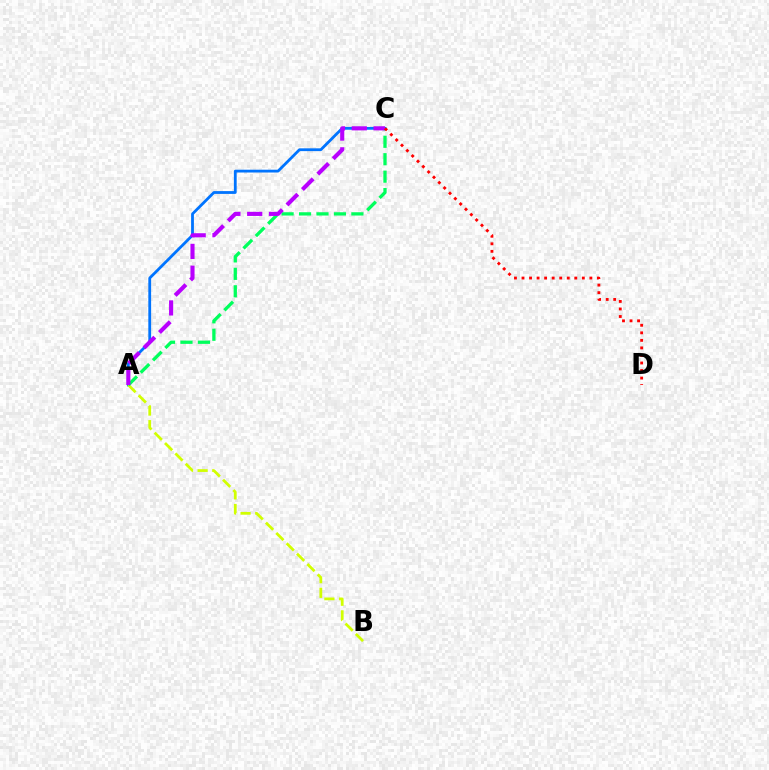{('A', 'C'): [{'color': '#0074ff', 'line_style': 'solid', 'thickness': 2.01}, {'color': '#00ff5c', 'line_style': 'dashed', 'thickness': 2.37}, {'color': '#b900ff', 'line_style': 'dashed', 'thickness': 2.96}], ('A', 'B'): [{'color': '#d1ff00', 'line_style': 'dashed', 'thickness': 1.99}], ('C', 'D'): [{'color': '#ff0000', 'line_style': 'dotted', 'thickness': 2.05}]}